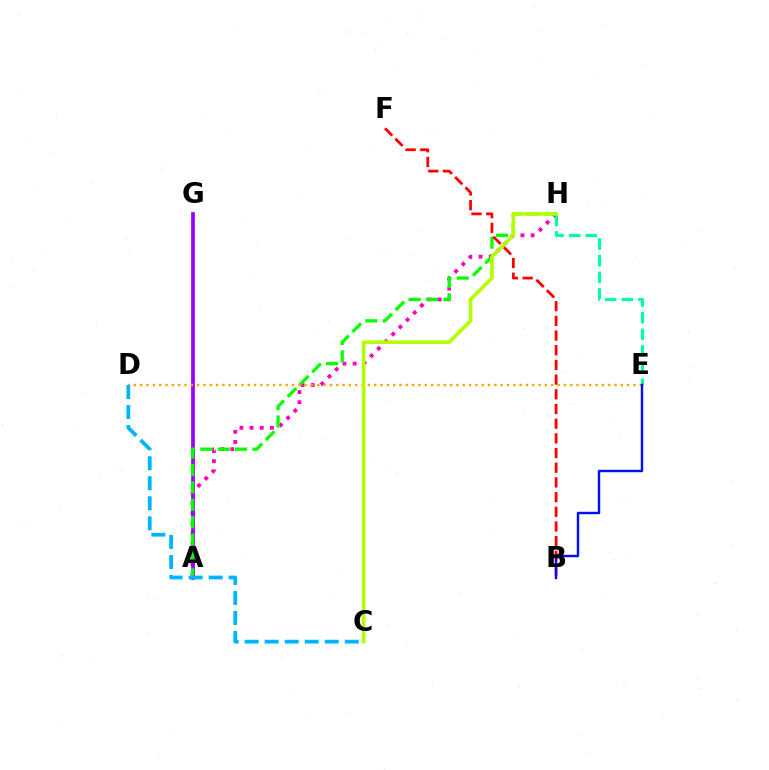{('A', 'H'): [{'color': '#ff00bd', 'line_style': 'dotted', 'thickness': 2.76}, {'color': '#08ff00', 'line_style': 'dashed', 'thickness': 2.36}], ('A', 'G'): [{'color': '#9b00ff', 'line_style': 'solid', 'thickness': 2.69}], ('B', 'F'): [{'color': '#ff0000', 'line_style': 'dashed', 'thickness': 2.0}], ('E', 'H'): [{'color': '#00ff9d', 'line_style': 'dashed', 'thickness': 2.26}], ('D', 'E'): [{'color': '#ffa500', 'line_style': 'dotted', 'thickness': 1.72}], ('B', 'E'): [{'color': '#0010ff', 'line_style': 'solid', 'thickness': 1.75}], ('C', 'H'): [{'color': '#b3ff00', 'line_style': 'solid', 'thickness': 2.59}], ('C', 'D'): [{'color': '#00b5ff', 'line_style': 'dashed', 'thickness': 2.72}]}